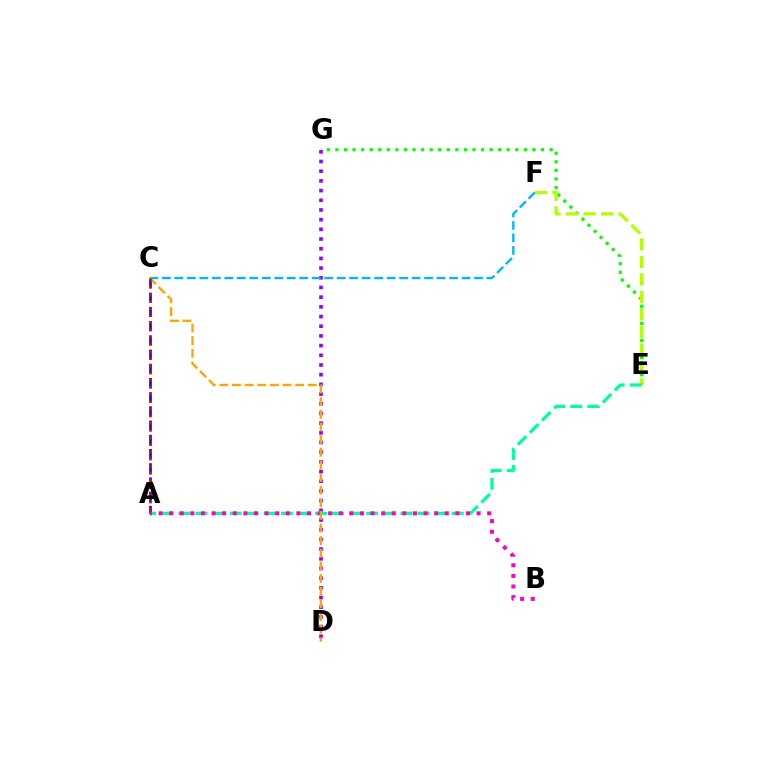{('E', 'G'): [{'color': '#08ff00', 'line_style': 'dotted', 'thickness': 2.33}], ('E', 'F'): [{'color': '#b3ff00', 'line_style': 'dashed', 'thickness': 2.38}], ('D', 'G'): [{'color': '#9b00ff', 'line_style': 'dotted', 'thickness': 2.63}], ('C', 'F'): [{'color': '#00b5ff', 'line_style': 'dashed', 'thickness': 1.7}], ('A', 'E'): [{'color': '#00ff9d', 'line_style': 'dashed', 'thickness': 2.32}], ('A', 'C'): [{'color': '#0010ff', 'line_style': 'dashed', 'thickness': 1.93}, {'color': '#ff0000', 'line_style': 'dotted', 'thickness': 1.95}], ('A', 'B'): [{'color': '#ff00bd', 'line_style': 'dotted', 'thickness': 2.88}], ('C', 'D'): [{'color': '#ffa500', 'line_style': 'dashed', 'thickness': 1.72}]}